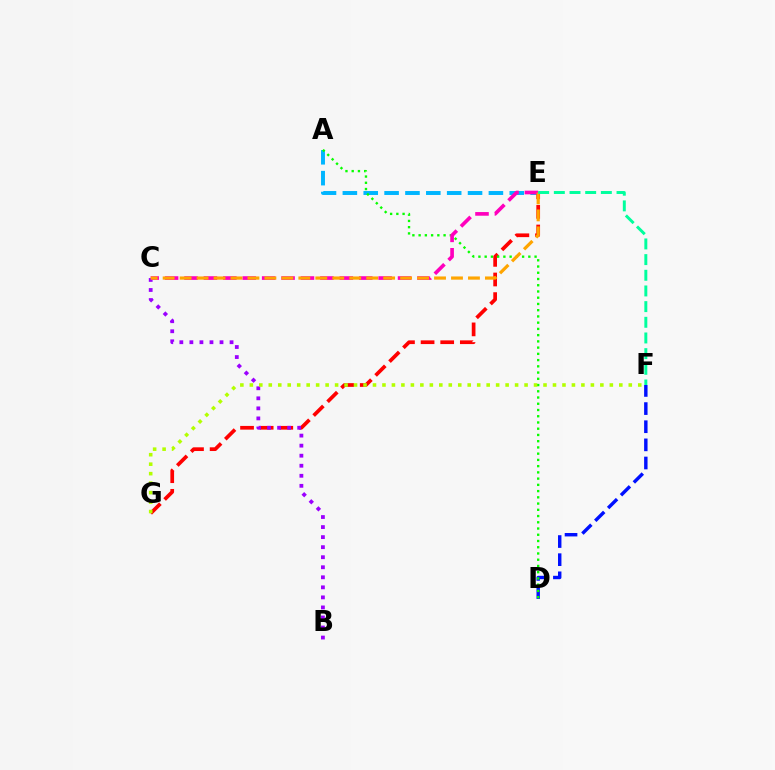{('D', 'F'): [{'color': '#0010ff', 'line_style': 'dashed', 'thickness': 2.46}], ('A', 'E'): [{'color': '#00b5ff', 'line_style': 'dashed', 'thickness': 2.83}], ('E', 'G'): [{'color': '#ff0000', 'line_style': 'dashed', 'thickness': 2.67}], ('B', 'C'): [{'color': '#9b00ff', 'line_style': 'dotted', 'thickness': 2.73}], ('A', 'D'): [{'color': '#08ff00', 'line_style': 'dotted', 'thickness': 1.69}], ('C', 'E'): [{'color': '#ff00bd', 'line_style': 'dashed', 'thickness': 2.64}, {'color': '#ffa500', 'line_style': 'dashed', 'thickness': 2.3}], ('F', 'G'): [{'color': '#b3ff00', 'line_style': 'dotted', 'thickness': 2.57}], ('E', 'F'): [{'color': '#00ff9d', 'line_style': 'dashed', 'thickness': 2.13}]}